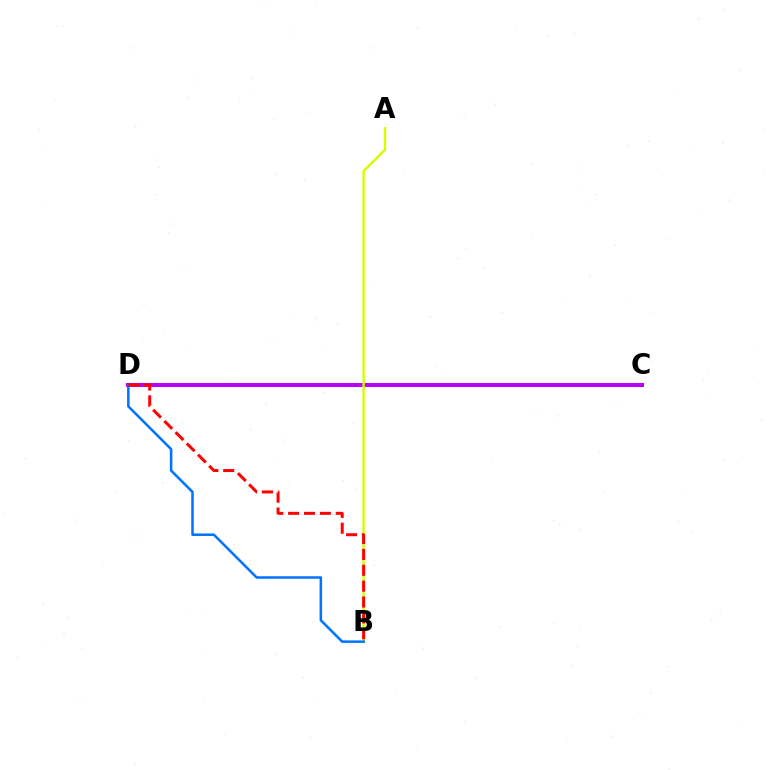{('C', 'D'): [{'color': '#00ff5c', 'line_style': 'dotted', 'thickness': 1.51}, {'color': '#b900ff', 'line_style': 'solid', 'thickness': 2.88}], ('A', 'B'): [{'color': '#d1ff00', 'line_style': 'solid', 'thickness': 1.72}], ('B', 'D'): [{'color': '#0074ff', 'line_style': 'solid', 'thickness': 1.83}, {'color': '#ff0000', 'line_style': 'dashed', 'thickness': 2.16}]}